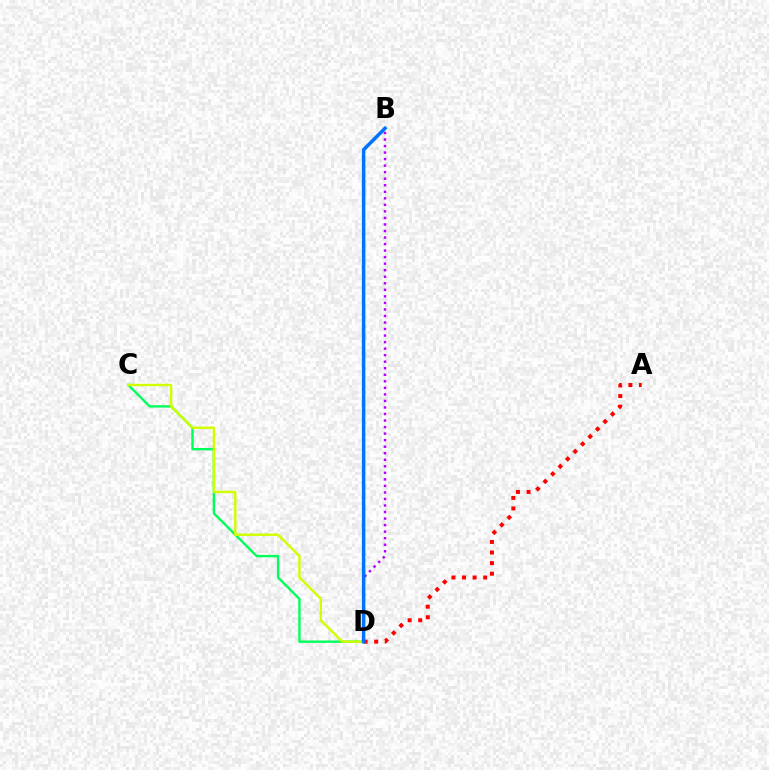{('C', 'D'): [{'color': '#00ff5c', 'line_style': 'solid', 'thickness': 1.71}, {'color': '#d1ff00', 'line_style': 'solid', 'thickness': 1.74}], ('A', 'D'): [{'color': '#ff0000', 'line_style': 'dotted', 'thickness': 2.87}], ('B', 'D'): [{'color': '#b900ff', 'line_style': 'dotted', 'thickness': 1.78}, {'color': '#0074ff', 'line_style': 'solid', 'thickness': 2.53}]}